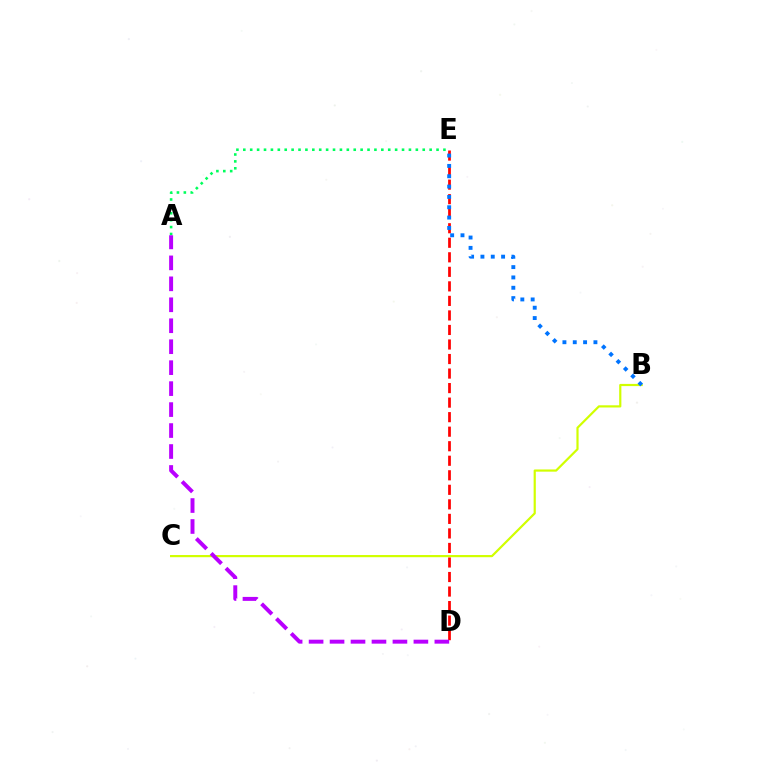{('D', 'E'): [{'color': '#ff0000', 'line_style': 'dashed', 'thickness': 1.97}], ('B', 'C'): [{'color': '#d1ff00', 'line_style': 'solid', 'thickness': 1.58}], ('B', 'E'): [{'color': '#0074ff', 'line_style': 'dotted', 'thickness': 2.81}], ('A', 'E'): [{'color': '#00ff5c', 'line_style': 'dotted', 'thickness': 1.88}], ('A', 'D'): [{'color': '#b900ff', 'line_style': 'dashed', 'thickness': 2.85}]}